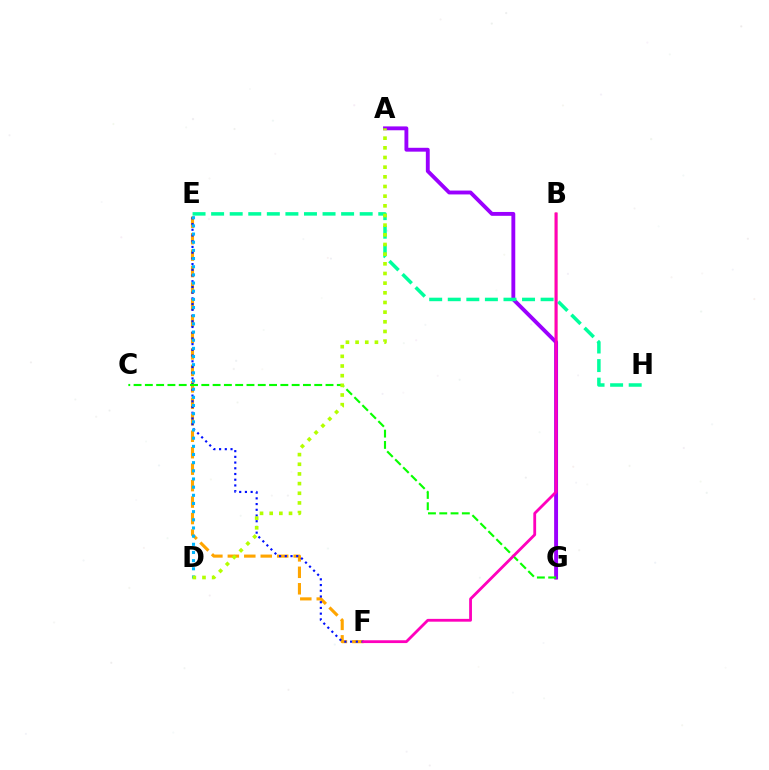{('E', 'F'): [{'color': '#ffa500', 'line_style': 'dashed', 'thickness': 2.24}, {'color': '#0010ff', 'line_style': 'dotted', 'thickness': 1.55}], ('B', 'G'): [{'color': '#ff0000', 'line_style': 'solid', 'thickness': 1.78}], ('A', 'G'): [{'color': '#9b00ff', 'line_style': 'solid', 'thickness': 2.78}], ('E', 'H'): [{'color': '#00ff9d', 'line_style': 'dashed', 'thickness': 2.52}], ('C', 'G'): [{'color': '#08ff00', 'line_style': 'dashed', 'thickness': 1.53}], ('B', 'F'): [{'color': '#ff00bd', 'line_style': 'solid', 'thickness': 2.02}], ('D', 'E'): [{'color': '#00b5ff', 'line_style': 'dotted', 'thickness': 2.22}], ('A', 'D'): [{'color': '#b3ff00', 'line_style': 'dotted', 'thickness': 2.63}]}